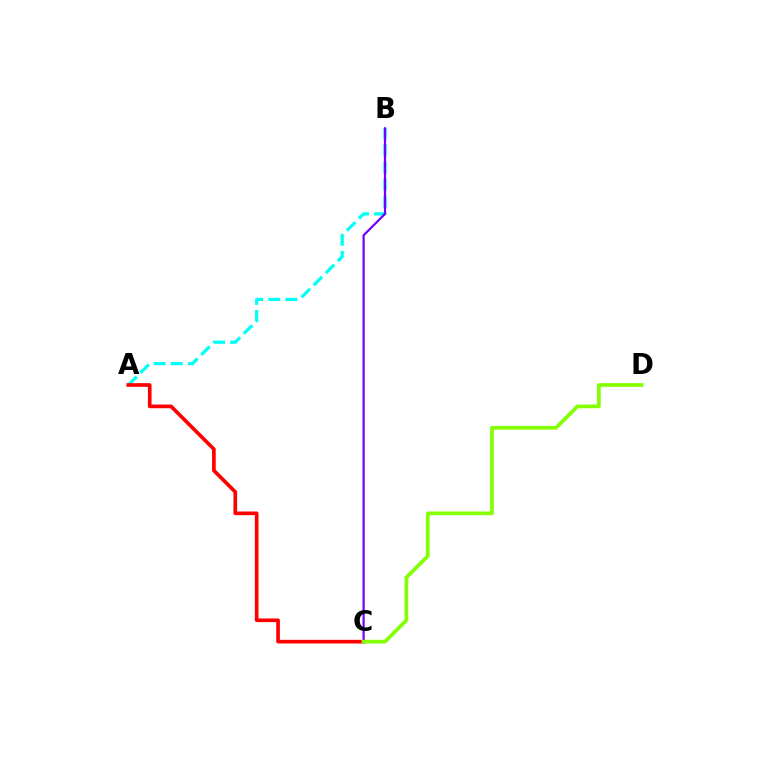{('A', 'B'): [{'color': '#00fff6', 'line_style': 'dashed', 'thickness': 2.32}], ('B', 'C'): [{'color': '#7200ff', 'line_style': 'solid', 'thickness': 1.59}], ('A', 'C'): [{'color': '#ff0000', 'line_style': 'solid', 'thickness': 2.64}], ('C', 'D'): [{'color': '#84ff00', 'line_style': 'solid', 'thickness': 2.65}]}